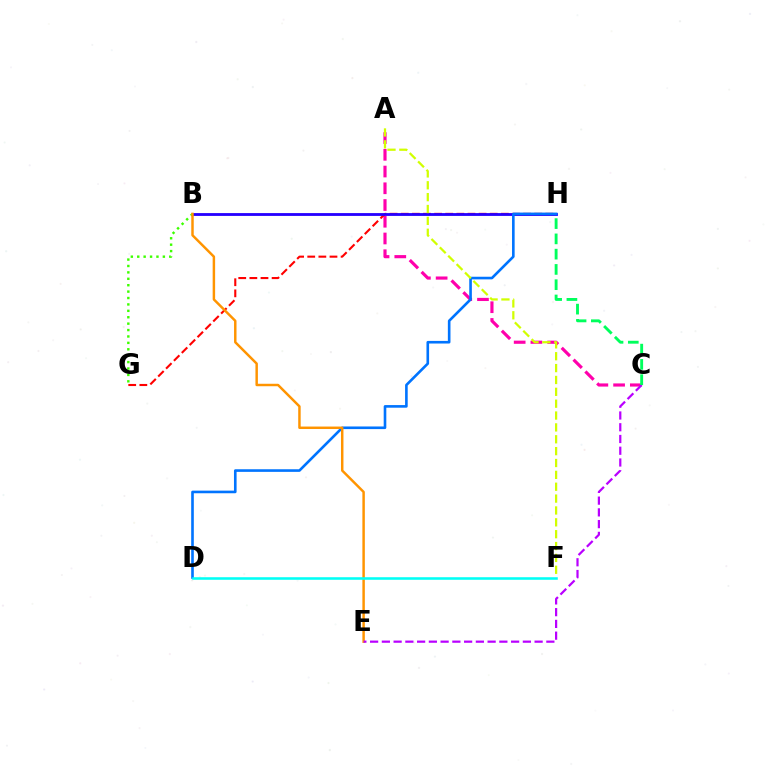{('B', 'G'): [{'color': '#3dff00', 'line_style': 'dotted', 'thickness': 1.74}], ('A', 'C'): [{'color': '#ff00ac', 'line_style': 'dashed', 'thickness': 2.27}], ('G', 'H'): [{'color': '#ff0000', 'line_style': 'dashed', 'thickness': 1.51}], ('B', 'H'): [{'color': '#2500ff', 'line_style': 'solid', 'thickness': 2.03}], ('D', 'H'): [{'color': '#0074ff', 'line_style': 'solid', 'thickness': 1.89}], ('B', 'E'): [{'color': '#ff9400', 'line_style': 'solid', 'thickness': 1.77}], ('A', 'F'): [{'color': '#d1ff00', 'line_style': 'dashed', 'thickness': 1.61}], ('C', 'E'): [{'color': '#b900ff', 'line_style': 'dashed', 'thickness': 1.6}], ('C', 'H'): [{'color': '#00ff5c', 'line_style': 'dashed', 'thickness': 2.07}], ('D', 'F'): [{'color': '#00fff6', 'line_style': 'solid', 'thickness': 1.84}]}